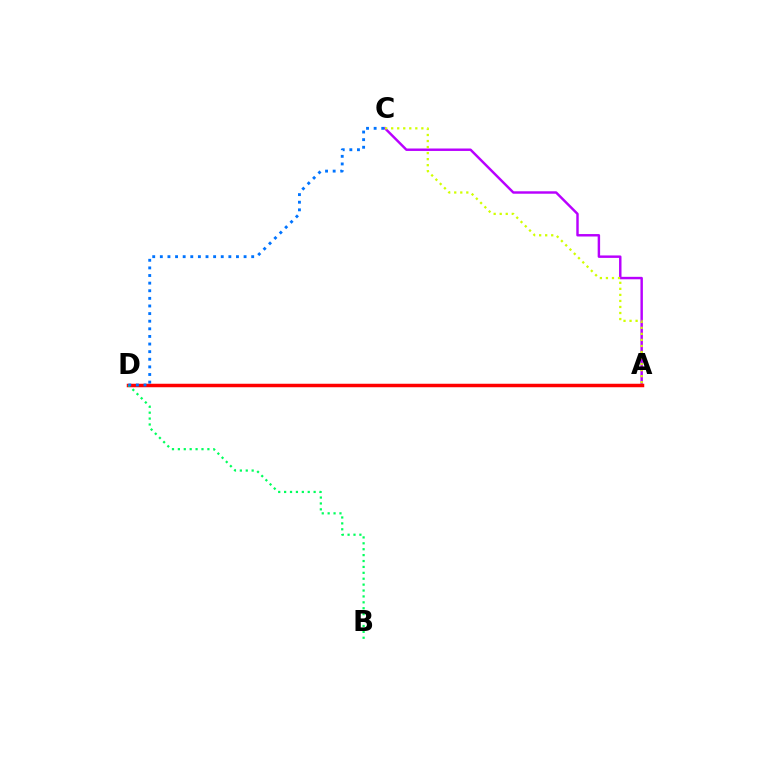{('A', 'C'): [{'color': '#b900ff', 'line_style': 'solid', 'thickness': 1.76}, {'color': '#d1ff00', 'line_style': 'dotted', 'thickness': 1.64}], ('A', 'D'): [{'color': '#ff0000', 'line_style': 'solid', 'thickness': 2.52}], ('B', 'D'): [{'color': '#00ff5c', 'line_style': 'dotted', 'thickness': 1.6}], ('C', 'D'): [{'color': '#0074ff', 'line_style': 'dotted', 'thickness': 2.07}]}